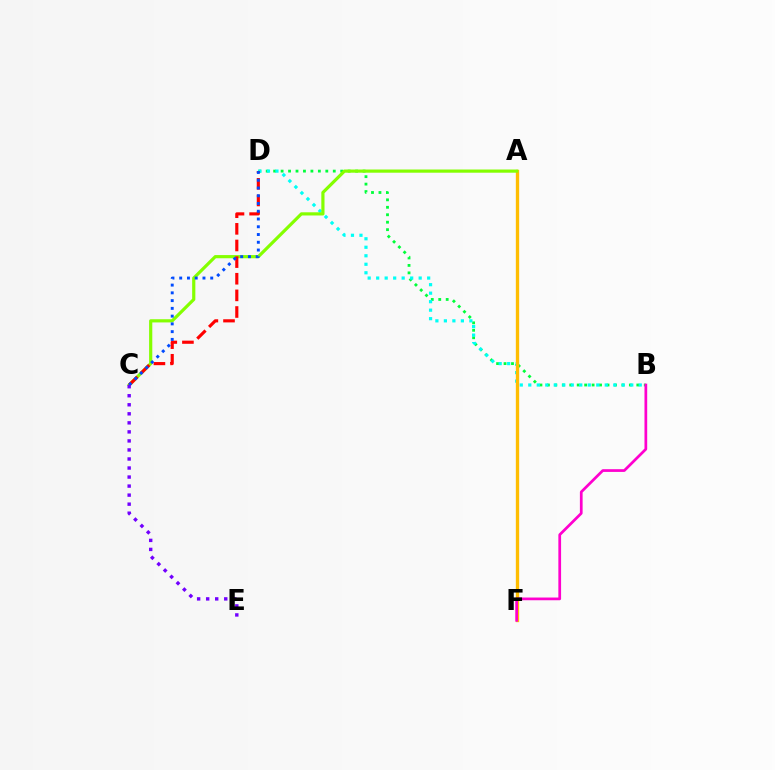{('B', 'D'): [{'color': '#00ff39', 'line_style': 'dotted', 'thickness': 2.02}, {'color': '#00fff6', 'line_style': 'dotted', 'thickness': 2.31}], ('A', 'F'): [{'color': '#ffbd00', 'line_style': 'solid', 'thickness': 2.39}], ('A', 'C'): [{'color': '#84ff00', 'line_style': 'solid', 'thickness': 2.29}], ('C', 'D'): [{'color': '#ff0000', 'line_style': 'dashed', 'thickness': 2.26}, {'color': '#004bff', 'line_style': 'dotted', 'thickness': 2.11}], ('C', 'E'): [{'color': '#7200ff', 'line_style': 'dotted', 'thickness': 2.45}], ('B', 'F'): [{'color': '#ff00cf', 'line_style': 'solid', 'thickness': 1.96}]}